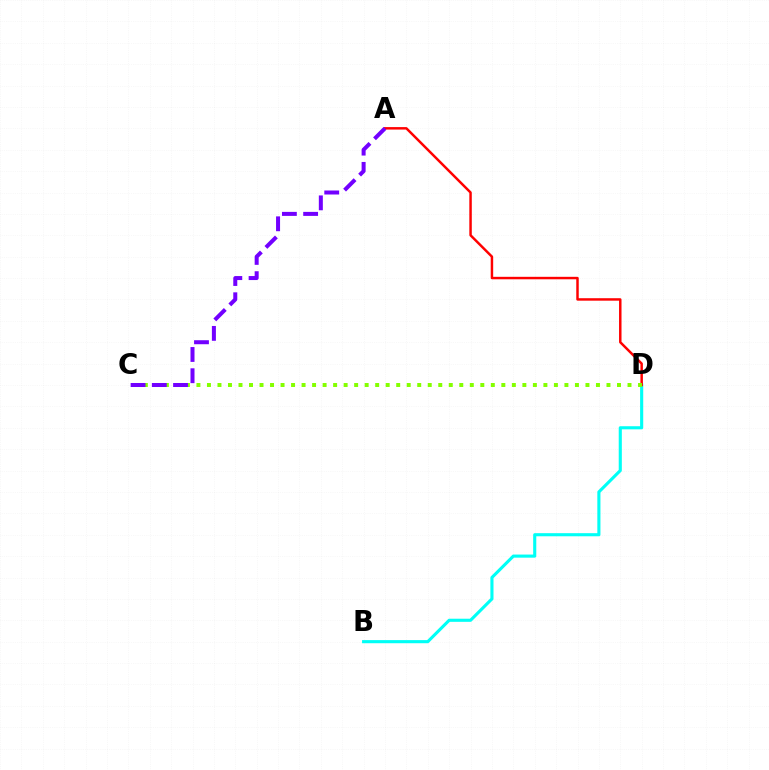{('B', 'D'): [{'color': '#00fff6', 'line_style': 'solid', 'thickness': 2.24}], ('A', 'D'): [{'color': '#ff0000', 'line_style': 'solid', 'thickness': 1.78}], ('C', 'D'): [{'color': '#84ff00', 'line_style': 'dotted', 'thickness': 2.86}], ('A', 'C'): [{'color': '#7200ff', 'line_style': 'dashed', 'thickness': 2.89}]}